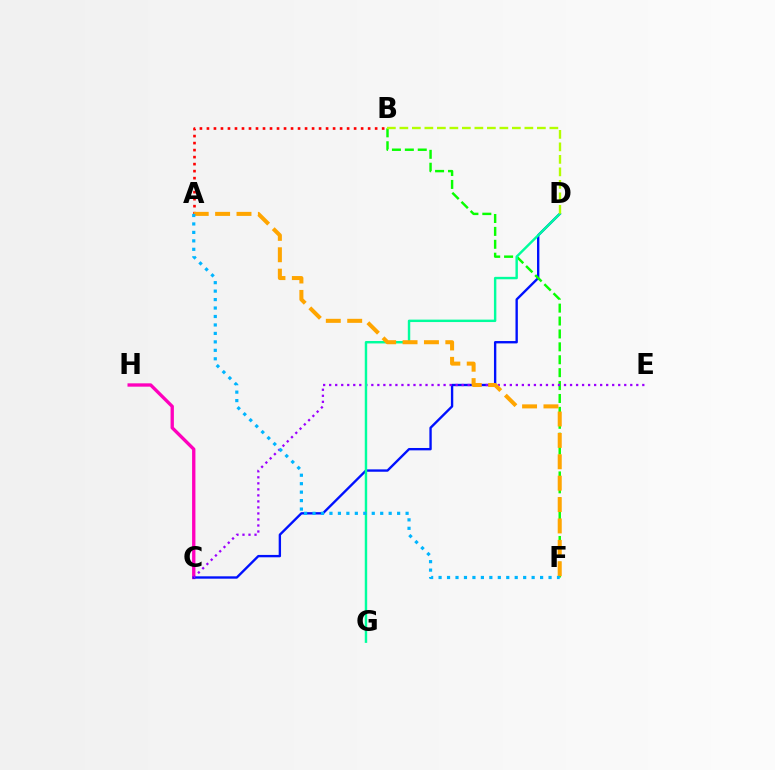{('C', 'H'): [{'color': '#ff00bd', 'line_style': 'solid', 'thickness': 2.4}], ('A', 'B'): [{'color': '#ff0000', 'line_style': 'dotted', 'thickness': 1.9}], ('C', 'D'): [{'color': '#0010ff', 'line_style': 'solid', 'thickness': 1.7}], ('B', 'F'): [{'color': '#08ff00', 'line_style': 'dashed', 'thickness': 1.75}], ('C', 'E'): [{'color': '#9b00ff', 'line_style': 'dotted', 'thickness': 1.64}], ('D', 'G'): [{'color': '#00ff9d', 'line_style': 'solid', 'thickness': 1.75}], ('A', 'F'): [{'color': '#ffa500', 'line_style': 'dashed', 'thickness': 2.91}, {'color': '#00b5ff', 'line_style': 'dotted', 'thickness': 2.3}], ('B', 'D'): [{'color': '#b3ff00', 'line_style': 'dashed', 'thickness': 1.7}]}